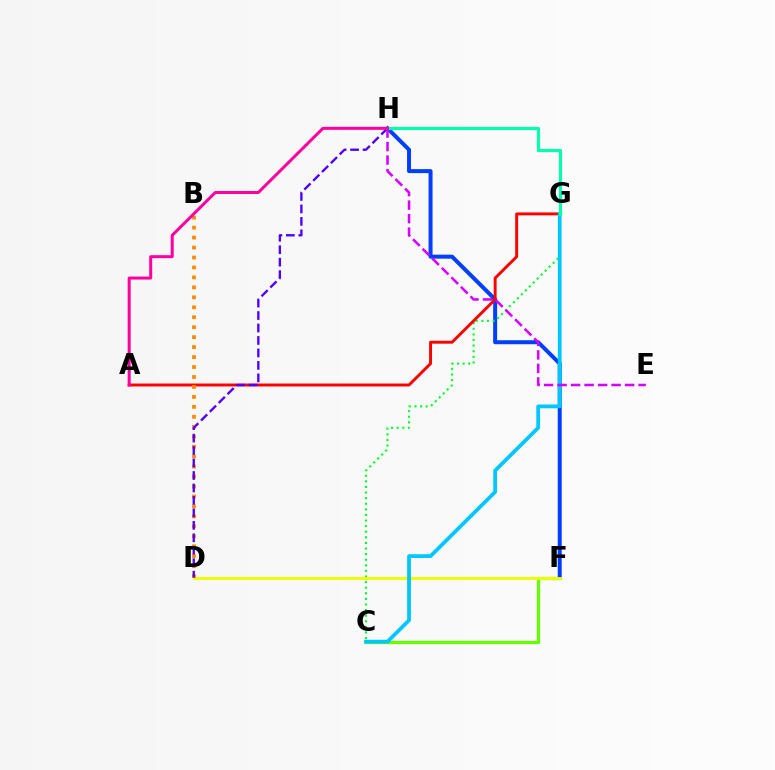{('C', 'F'): [{'color': '#66ff00', 'line_style': 'solid', 'thickness': 2.35}], ('F', 'H'): [{'color': '#003fff', 'line_style': 'solid', 'thickness': 2.87}], ('C', 'G'): [{'color': '#00ff27', 'line_style': 'dotted', 'thickness': 1.52}, {'color': '#00c7ff', 'line_style': 'solid', 'thickness': 2.72}], ('A', 'G'): [{'color': '#ff0000', 'line_style': 'solid', 'thickness': 2.1}], ('D', 'F'): [{'color': '#eeff00', 'line_style': 'solid', 'thickness': 2.1}], ('B', 'D'): [{'color': '#ff8800', 'line_style': 'dotted', 'thickness': 2.71}], ('D', 'H'): [{'color': '#4f00ff', 'line_style': 'dashed', 'thickness': 1.69}], ('G', 'H'): [{'color': '#00ffaf', 'line_style': 'solid', 'thickness': 2.28}], ('E', 'H'): [{'color': '#d600ff', 'line_style': 'dashed', 'thickness': 1.83}], ('A', 'H'): [{'color': '#ff00a0', 'line_style': 'solid', 'thickness': 2.16}]}